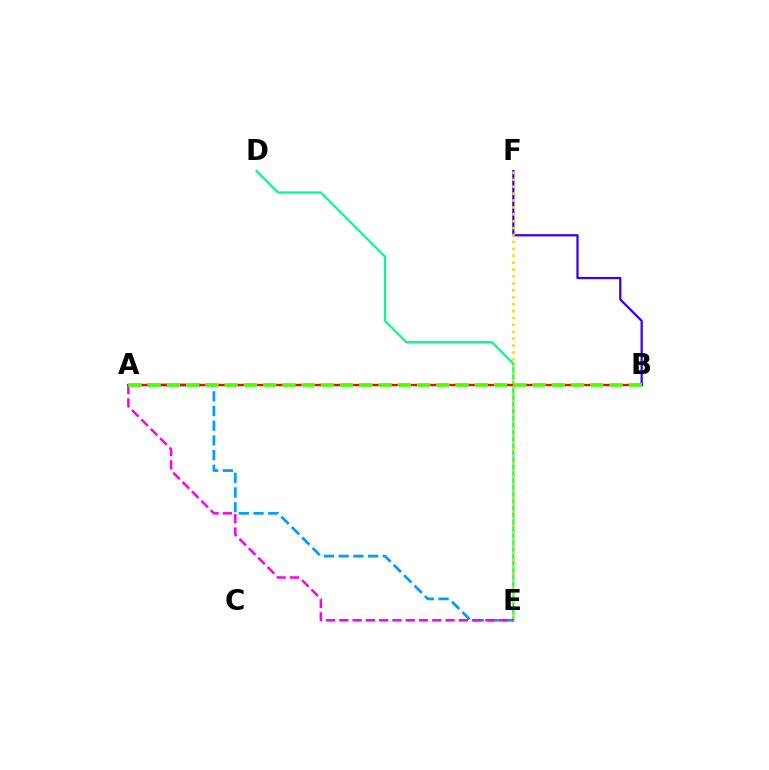{('D', 'E'): [{'color': '#00ff86', 'line_style': 'solid', 'thickness': 1.64}], ('A', 'E'): [{'color': '#009eff', 'line_style': 'dashed', 'thickness': 2.0}, {'color': '#ff00ed', 'line_style': 'dashed', 'thickness': 1.8}], ('A', 'B'): [{'color': '#ff0000', 'line_style': 'solid', 'thickness': 1.65}, {'color': '#4fff00', 'line_style': 'dashed', 'thickness': 2.61}], ('B', 'F'): [{'color': '#3700ff', 'line_style': 'solid', 'thickness': 1.63}], ('E', 'F'): [{'color': '#ffd500', 'line_style': 'dotted', 'thickness': 1.88}]}